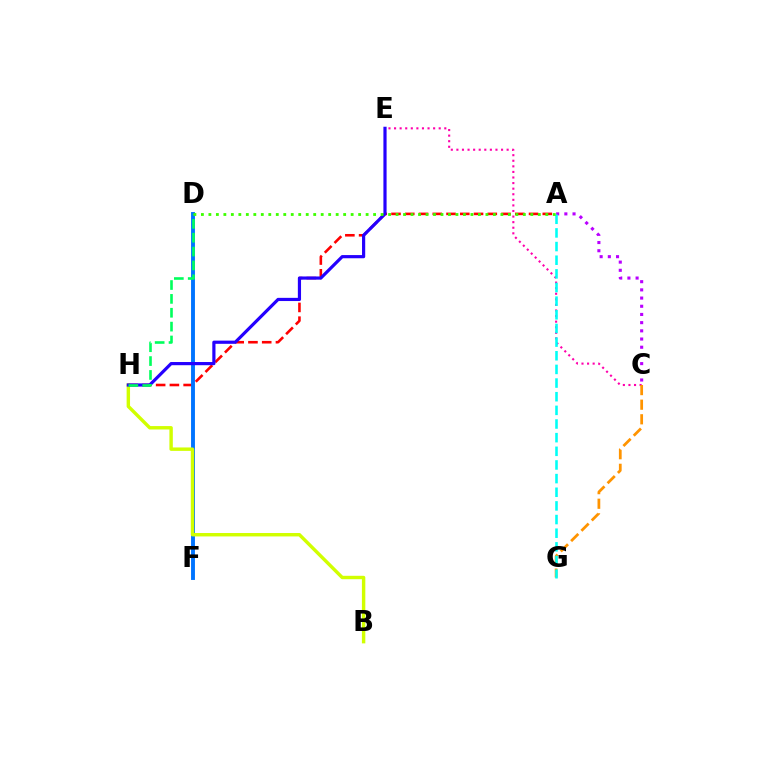{('A', 'H'): [{'color': '#ff0000', 'line_style': 'dashed', 'thickness': 1.87}], ('D', 'F'): [{'color': '#0074ff', 'line_style': 'solid', 'thickness': 2.8}], ('C', 'E'): [{'color': '#ff00ac', 'line_style': 'dotted', 'thickness': 1.52}], ('B', 'H'): [{'color': '#d1ff00', 'line_style': 'solid', 'thickness': 2.46}], ('C', 'G'): [{'color': '#ff9400', 'line_style': 'dashed', 'thickness': 1.98}], ('A', 'C'): [{'color': '#b900ff', 'line_style': 'dotted', 'thickness': 2.23}], ('A', 'G'): [{'color': '#00fff6', 'line_style': 'dashed', 'thickness': 1.85}], ('E', 'H'): [{'color': '#2500ff', 'line_style': 'solid', 'thickness': 2.29}], ('D', 'H'): [{'color': '#00ff5c', 'line_style': 'dashed', 'thickness': 1.88}], ('A', 'D'): [{'color': '#3dff00', 'line_style': 'dotted', 'thickness': 2.03}]}